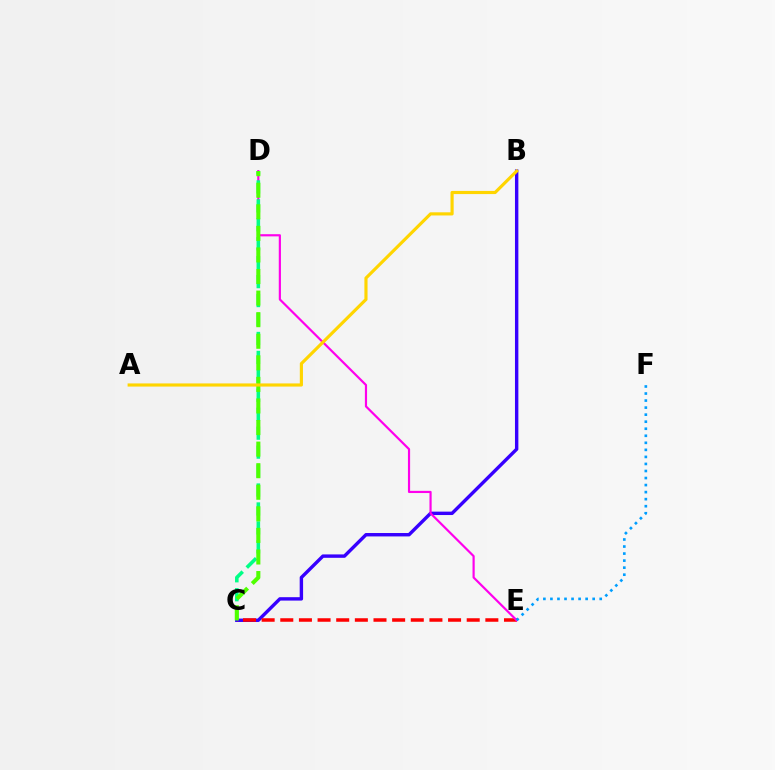{('B', 'C'): [{'color': '#3700ff', 'line_style': 'solid', 'thickness': 2.45}], ('C', 'E'): [{'color': '#ff0000', 'line_style': 'dashed', 'thickness': 2.53}], ('D', 'E'): [{'color': '#ff00ed', 'line_style': 'solid', 'thickness': 1.57}], ('E', 'F'): [{'color': '#009eff', 'line_style': 'dotted', 'thickness': 1.91}], ('C', 'D'): [{'color': '#00ff86', 'line_style': 'dashed', 'thickness': 2.57}, {'color': '#4fff00', 'line_style': 'dashed', 'thickness': 2.93}], ('A', 'B'): [{'color': '#ffd500', 'line_style': 'solid', 'thickness': 2.27}]}